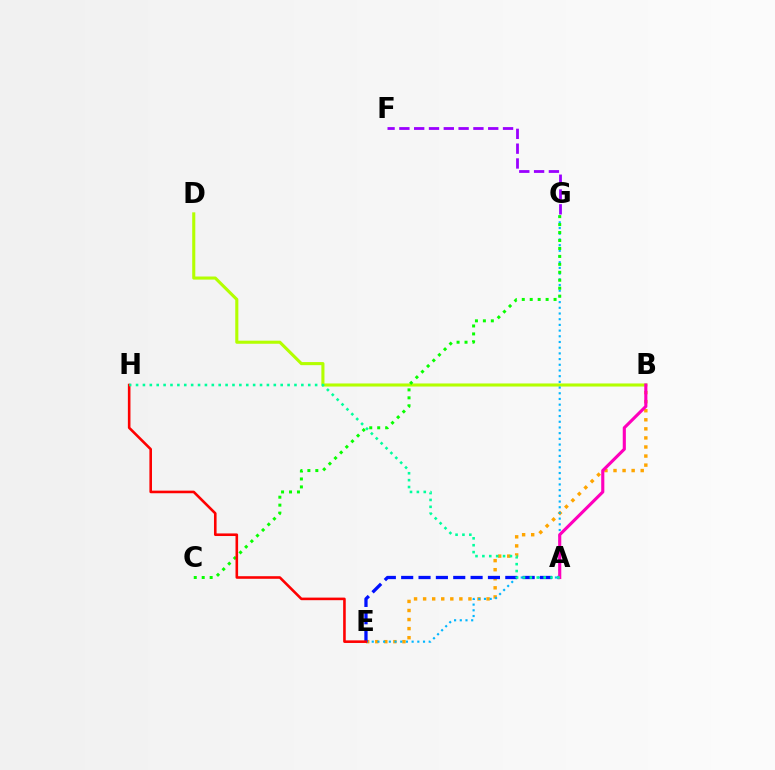{('F', 'G'): [{'color': '#9b00ff', 'line_style': 'dashed', 'thickness': 2.01}], ('B', 'E'): [{'color': '#ffa500', 'line_style': 'dotted', 'thickness': 2.46}], ('B', 'D'): [{'color': '#b3ff00', 'line_style': 'solid', 'thickness': 2.22}], ('E', 'G'): [{'color': '#00b5ff', 'line_style': 'dotted', 'thickness': 1.55}], ('C', 'G'): [{'color': '#08ff00', 'line_style': 'dotted', 'thickness': 2.16}], ('A', 'E'): [{'color': '#0010ff', 'line_style': 'dashed', 'thickness': 2.36}], ('E', 'H'): [{'color': '#ff0000', 'line_style': 'solid', 'thickness': 1.87}], ('A', 'B'): [{'color': '#ff00bd', 'line_style': 'solid', 'thickness': 2.24}], ('A', 'H'): [{'color': '#00ff9d', 'line_style': 'dotted', 'thickness': 1.87}]}